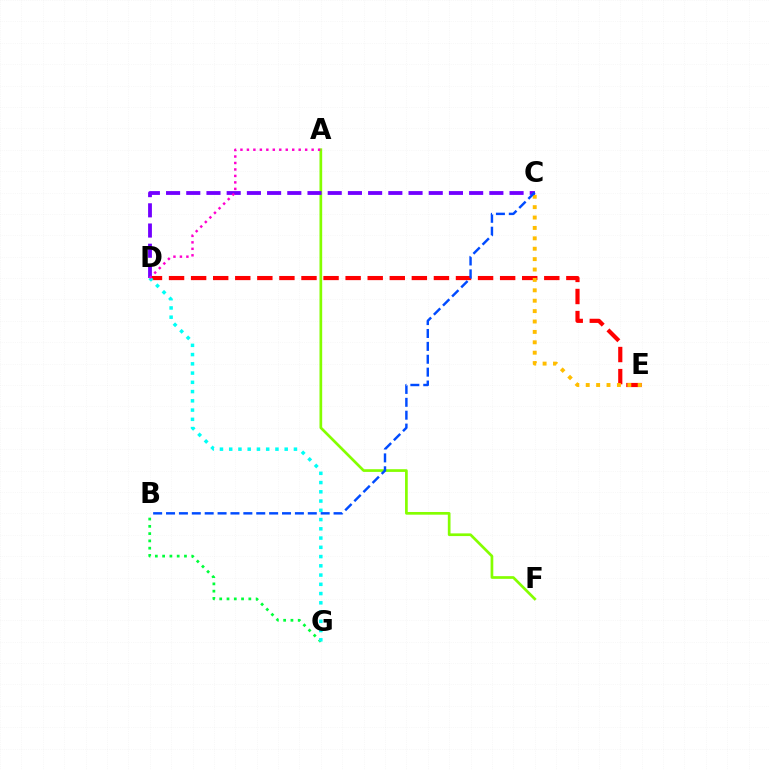{('D', 'E'): [{'color': '#ff0000', 'line_style': 'dashed', 'thickness': 3.0}], ('B', 'G'): [{'color': '#00ff39', 'line_style': 'dotted', 'thickness': 1.98}], ('D', 'G'): [{'color': '#00fff6', 'line_style': 'dotted', 'thickness': 2.51}], ('C', 'E'): [{'color': '#ffbd00', 'line_style': 'dotted', 'thickness': 2.82}], ('A', 'F'): [{'color': '#84ff00', 'line_style': 'solid', 'thickness': 1.94}], ('C', 'D'): [{'color': '#7200ff', 'line_style': 'dashed', 'thickness': 2.74}], ('A', 'D'): [{'color': '#ff00cf', 'line_style': 'dotted', 'thickness': 1.76}], ('B', 'C'): [{'color': '#004bff', 'line_style': 'dashed', 'thickness': 1.75}]}